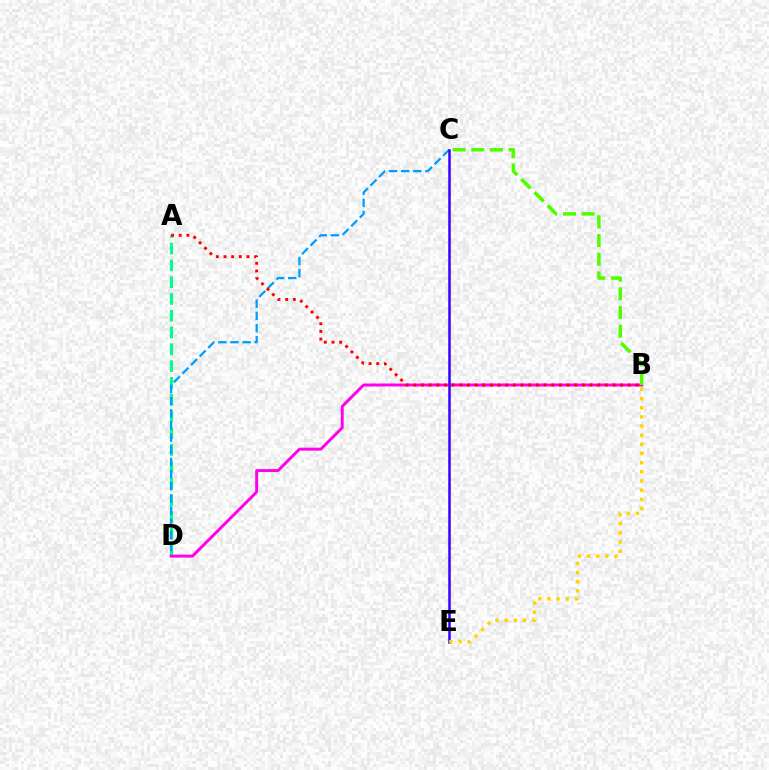{('A', 'D'): [{'color': '#00ff86', 'line_style': 'dashed', 'thickness': 2.28}], ('C', 'D'): [{'color': '#009eff', 'line_style': 'dashed', 'thickness': 1.65}], ('B', 'D'): [{'color': '#ff00ed', 'line_style': 'solid', 'thickness': 2.12}], ('C', 'E'): [{'color': '#3700ff', 'line_style': 'solid', 'thickness': 1.81}], ('B', 'E'): [{'color': '#ffd500', 'line_style': 'dotted', 'thickness': 2.49}], ('B', 'C'): [{'color': '#4fff00', 'line_style': 'dashed', 'thickness': 2.54}], ('A', 'B'): [{'color': '#ff0000', 'line_style': 'dotted', 'thickness': 2.08}]}